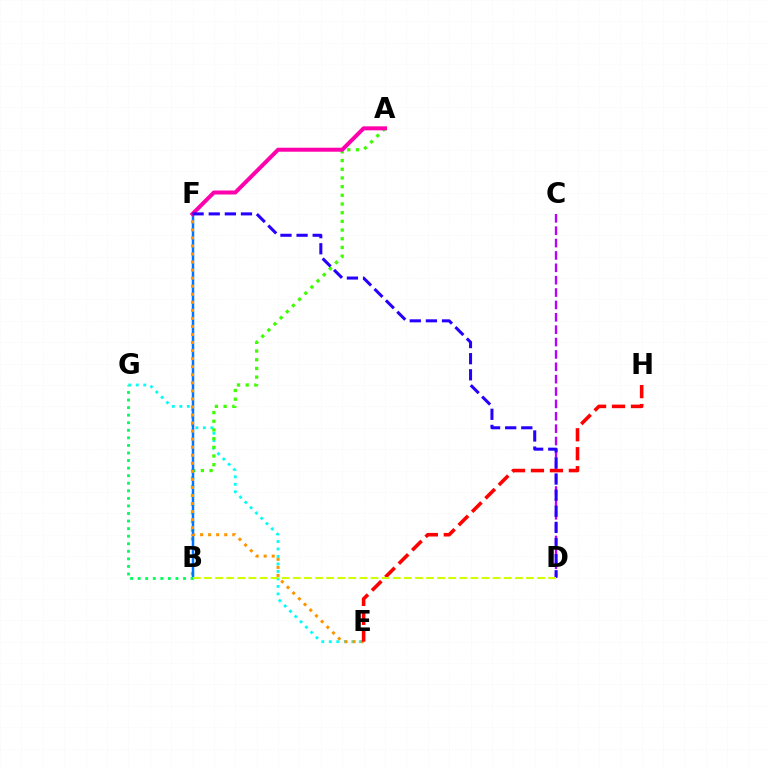{('E', 'G'): [{'color': '#00fff6', 'line_style': 'dotted', 'thickness': 2.04}], ('C', 'D'): [{'color': '#b900ff', 'line_style': 'dashed', 'thickness': 1.68}], ('A', 'B'): [{'color': '#3dff00', 'line_style': 'dotted', 'thickness': 2.36}], ('B', 'F'): [{'color': '#0074ff', 'line_style': 'solid', 'thickness': 1.8}], ('B', 'G'): [{'color': '#00ff5c', 'line_style': 'dotted', 'thickness': 2.06}], ('E', 'F'): [{'color': '#ff9400', 'line_style': 'dotted', 'thickness': 2.19}], ('A', 'F'): [{'color': '#ff00ac', 'line_style': 'solid', 'thickness': 2.88}], ('E', 'H'): [{'color': '#ff0000', 'line_style': 'dashed', 'thickness': 2.58}], ('D', 'F'): [{'color': '#2500ff', 'line_style': 'dashed', 'thickness': 2.19}], ('B', 'D'): [{'color': '#d1ff00', 'line_style': 'dashed', 'thickness': 1.51}]}